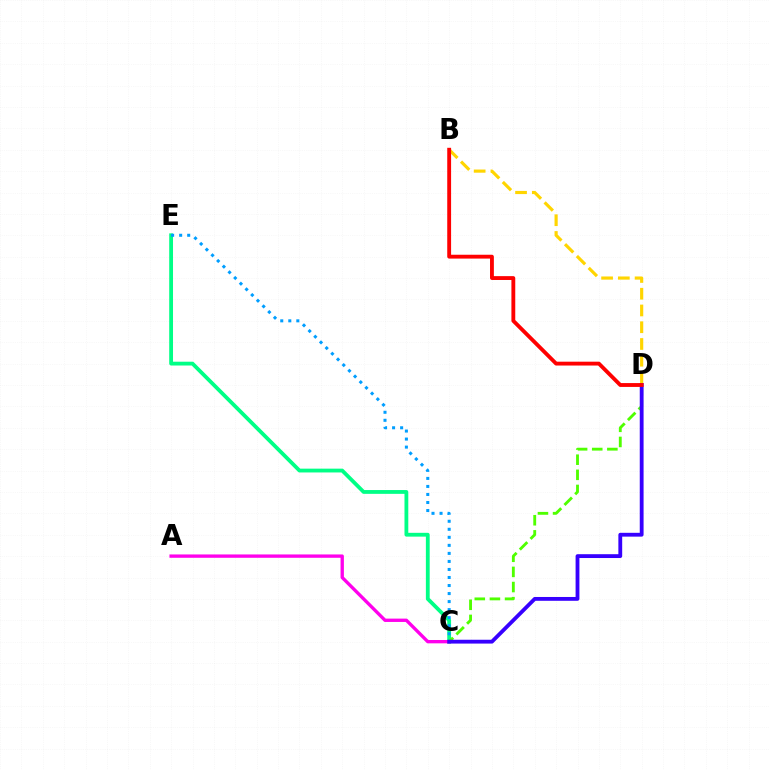{('C', 'E'): [{'color': '#00ff86', 'line_style': 'solid', 'thickness': 2.74}, {'color': '#009eff', 'line_style': 'dotted', 'thickness': 2.18}], ('C', 'D'): [{'color': '#4fff00', 'line_style': 'dashed', 'thickness': 2.06}, {'color': '#3700ff', 'line_style': 'solid', 'thickness': 2.75}], ('A', 'C'): [{'color': '#ff00ed', 'line_style': 'solid', 'thickness': 2.41}], ('B', 'D'): [{'color': '#ffd500', 'line_style': 'dashed', 'thickness': 2.28}, {'color': '#ff0000', 'line_style': 'solid', 'thickness': 2.77}]}